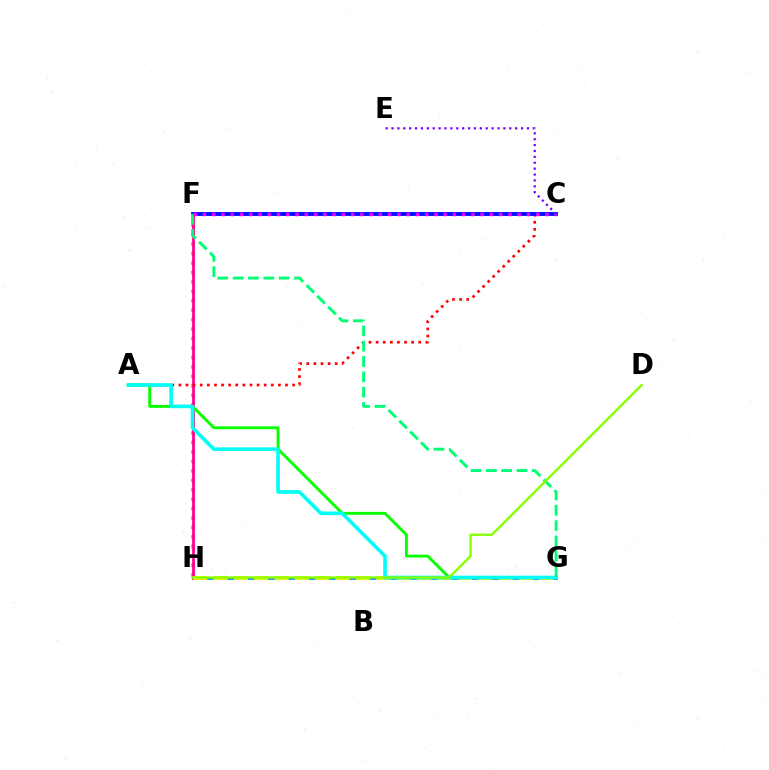{('F', 'H'): [{'color': '#ff7c00', 'line_style': 'dotted', 'thickness': 2.57}, {'color': '#ff0094', 'line_style': 'solid', 'thickness': 1.98}], ('G', 'H'): [{'color': '#008cff', 'line_style': 'solid', 'thickness': 1.99}, {'color': '#fcf500', 'line_style': 'dashed', 'thickness': 2.77}], ('A', 'G'): [{'color': '#08ff00', 'line_style': 'solid', 'thickness': 2.09}, {'color': '#00fff6', 'line_style': 'solid', 'thickness': 2.6}], ('C', 'E'): [{'color': '#7200ff', 'line_style': 'dotted', 'thickness': 1.6}], ('A', 'C'): [{'color': '#ff0000', 'line_style': 'dotted', 'thickness': 1.93}], ('C', 'F'): [{'color': '#0010ff', 'line_style': 'solid', 'thickness': 2.79}, {'color': '#ee00ff', 'line_style': 'dotted', 'thickness': 2.51}], ('F', 'G'): [{'color': '#00ff74', 'line_style': 'dashed', 'thickness': 2.08}], ('D', 'H'): [{'color': '#84ff00', 'line_style': 'solid', 'thickness': 1.67}]}